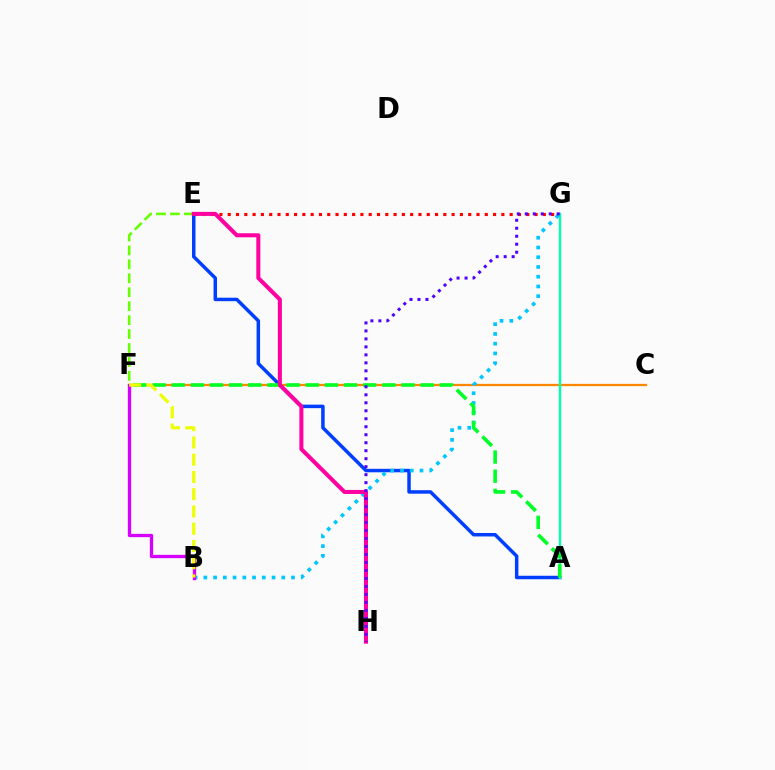{('E', 'F'): [{'color': '#66ff00', 'line_style': 'dashed', 'thickness': 1.89}], ('E', 'G'): [{'color': '#ff0000', 'line_style': 'dotted', 'thickness': 2.25}], ('C', 'F'): [{'color': '#ff8800', 'line_style': 'solid', 'thickness': 1.63}], ('A', 'E'): [{'color': '#003fff', 'line_style': 'solid', 'thickness': 2.51}], ('A', 'G'): [{'color': '#00ffaf', 'line_style': 'solid', 'thickness': 1.74}], ('B', 'G'): [{'color': '#00c7ff', 'line_style': 'dotted', 'thickness': 2.65}], ('A', 'F'): [{'color': '#00ff27', 'line_style': 'dashed', 'thickness': 2.6}], ('B', 'F'): [{'color': '#d600ff', 'line_style': 'solid', 'thickness': 2.39}, {'color': '#eeff00', 'line_style': 'dashed', 'thickness': 2.34}], ('E', 'H'): [{'color': '#ff00a0', 'line_style': 'solid', 'thickness': 2.91}], ('G', 'H'): [{'color': '#4f00ff', 'line_style': 'dotted', 'thickness': 2.17}]}